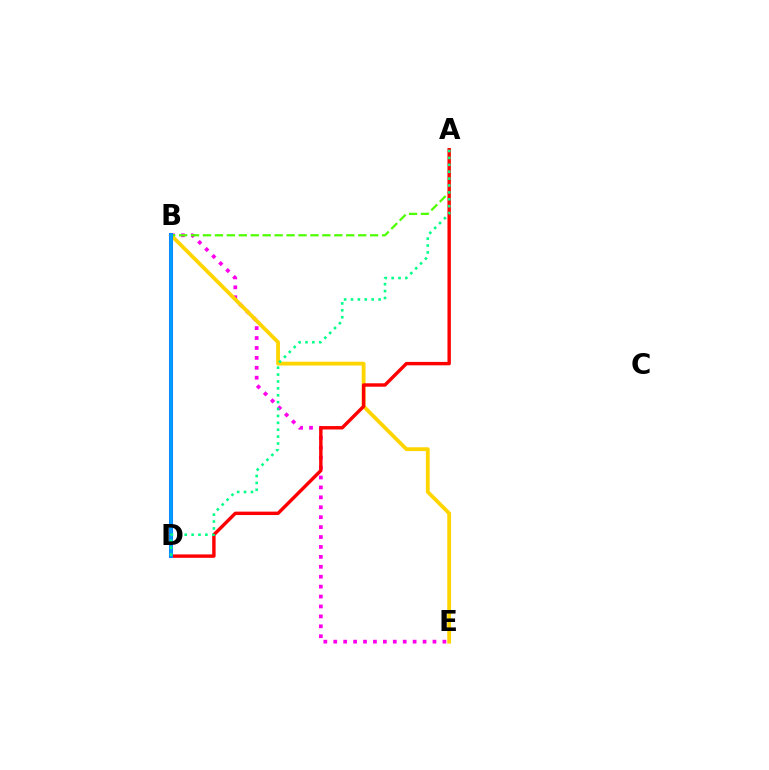{('B', 'E'): [{'color': '#ff00ed', 'line_style': 'dotted', 'thickness': 2.7}, {'color': '#ffd500', 'line_style': 'solid', 'thickness': 2.75}], ('A', 'B'): [{'color': '#4fff00', 'line_style': 'dashed', 'thickness': 1.62}], ('A', 'D'): [{'color': '#ff0000', 'line_style': 'solid', 'thickness': 2.46}, {'color': '#00ff86', 'line_style': 'dotted', 'thickness': 1.87}], ('B', 'D'): [{'color': '#3700ff', 'line_style': 'solid', 'thickness': 2.89}, {'color': '#009eff', 'line_style': 'solid', 'thickness': 2.72}]}